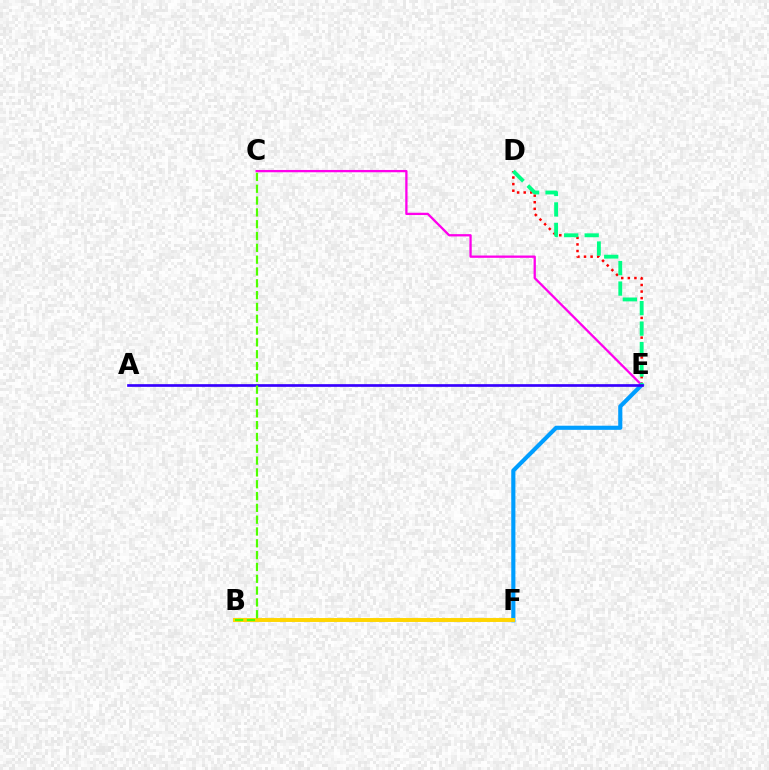{('E', 'F'): [{'color': '#009eff', 'line_style': 'solid', 'thickness': 2.97}], ('D', 'E'): [{'color': '#ff0000', 'line_style': 'dotted', 'thickness': 1.79}, {'color': '#00ff86', 'line_style': 'dashed', 'thickness': 2.78}], ('C', 'E'): [{'color': '#ff00ed', 'line_style': 'solid', 'thickness': 1.65}], ('A', 'E'): [{'color': '#3700ff', 'line_style': 'solid', 'thickness': 1.94}], ('B', 'F'): [{'color': '#ffd500', 'line_style': 'solid', 'thickness': 2.83}], ('B', 'C'): [{'color': '#4fff00', 'line_style': 'dashed', 'thickness': 1.61}]}